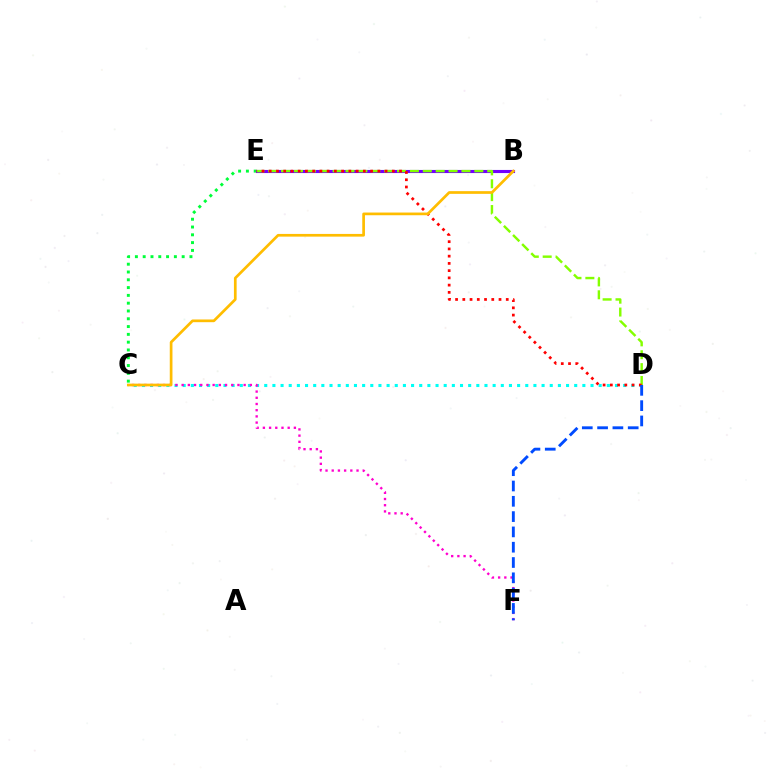{('C', 'E'): [{'color': '#00ff39', 'line_style': 'dotted', 'thickness': 2.12}], ('B', 'E'): [{'color': '#7200ff', 'line_style': 'solid', 'thickness': 2.23}], ('C', 'D'): [{'color': '#00fff6', 'line_style': 'dotted', 'thickness': 2.22}], ('C', 'F'): [{'color': '#ff00cf', 'line_style': 'dotted', 'thickness': 1.68}], ('D', 'E'): [{'color': '#84ff00', 'line_style': 'dashed', 'thickness': 1.75}, {'color': '#ff0000', 'line_style': 'dotted', 'thickness': 1.97}], ('B', 'C'): [{'color': '#ffbd00', 'line_style': 'solid', 'thickness': 1.95}], ('D', 'F'): [{'color': '#004bff', 'line_style': 'dashed', 'thickness': 2.08}]}